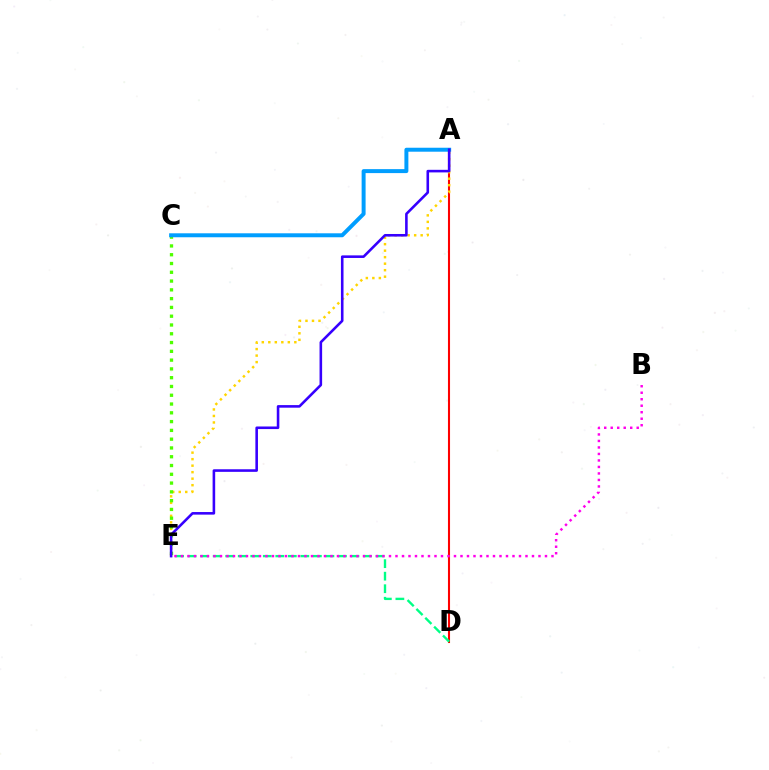{('A', 'D'): [{'color': '#ff0000', 'line_style': 'solid', 'thickness': 1.5}], ('A', 'E'): [{'color': '#ffd500', 'line_style': 'dotted', 'thickness': 1.77}, {'color': '#3700ff', 'line_style': 'solid', 'thickness': 1.86}], ('C', 'E'): [{'color': '#4fff00', 'line_style': 'dotted', 'thickness': 2.39}], ('A', 'C'): [{'color': '#009eff', 'line_style': 'solid', 'thickness': 2.85}], ('D', 'E'): [{'color': '#00ff86', 'line_style': 'dashed', 'thickness': 1.7}], ('B', 'E'): [{'color': '#ff00ed', 'line_style': 'dotted', 'thickness': 1.77}]}